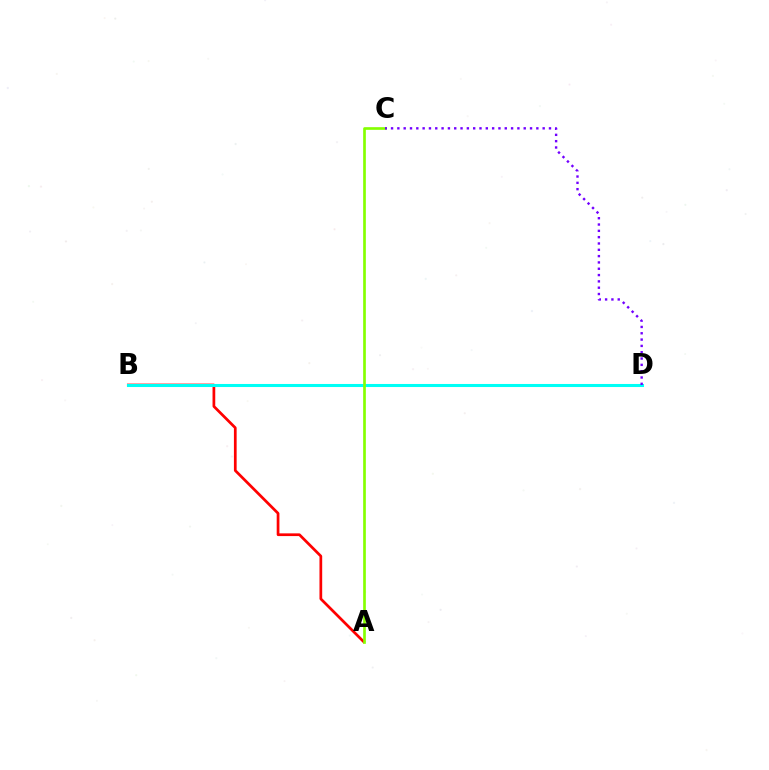{('A', 'B'): [{'color': '#ff0000', 'line_style': 'solid', 'thickness': 1.96}], ('B', 'D'): [{'color': '#00fff6', 'line_style': 'solid', 'thickness': 2.2}], ('A', 'C'): [{'color': '#84ff00', 'line_style': 'solid', 'thickness': 1.92}], ('C', 'D'): [{'color': '#7200ff', 'line_style': 'dotted', 'thickness': 1.72}]}